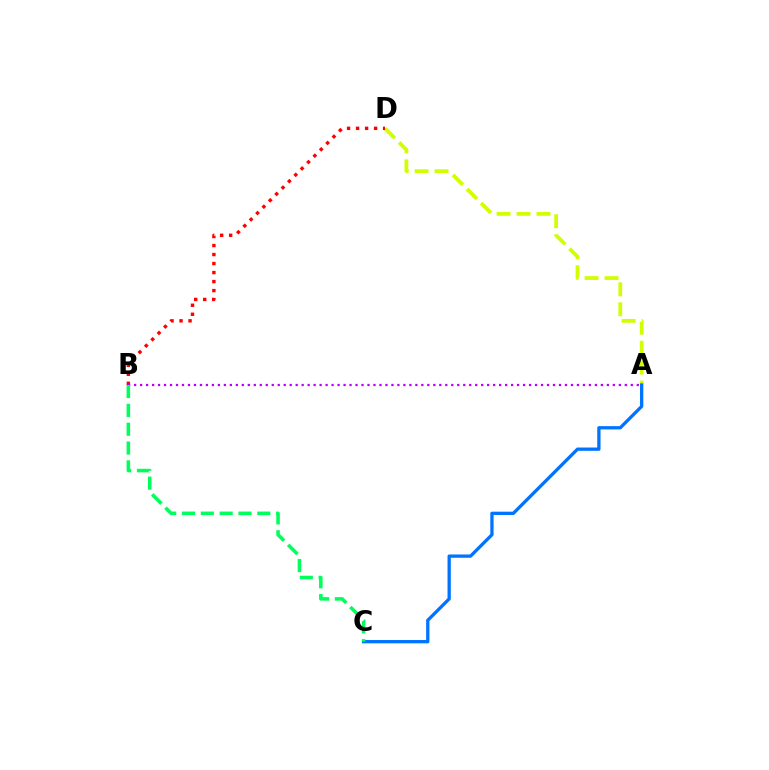{('A', 'D'): [{'color': '#d1ff00', 'line_style': 'dashed', 'thickness': 2.71}], ('A', 'C'): [{'color': '#0074ff', 'line_style': 'solid', 'thickness': 2.37}], ('B', 'D'): [{'color': '#ff0000', 'line_style': 'dotted', 'thickness': 2.45}], ('A', 'B'): [{'color': '#b900ff', 'line_style': 'dotted', 'thickness': 1.63}], ('B', 'C'): [{'color': '#00ff5c', 'line_style': 'dashed', 'thickness': 2.56}]}